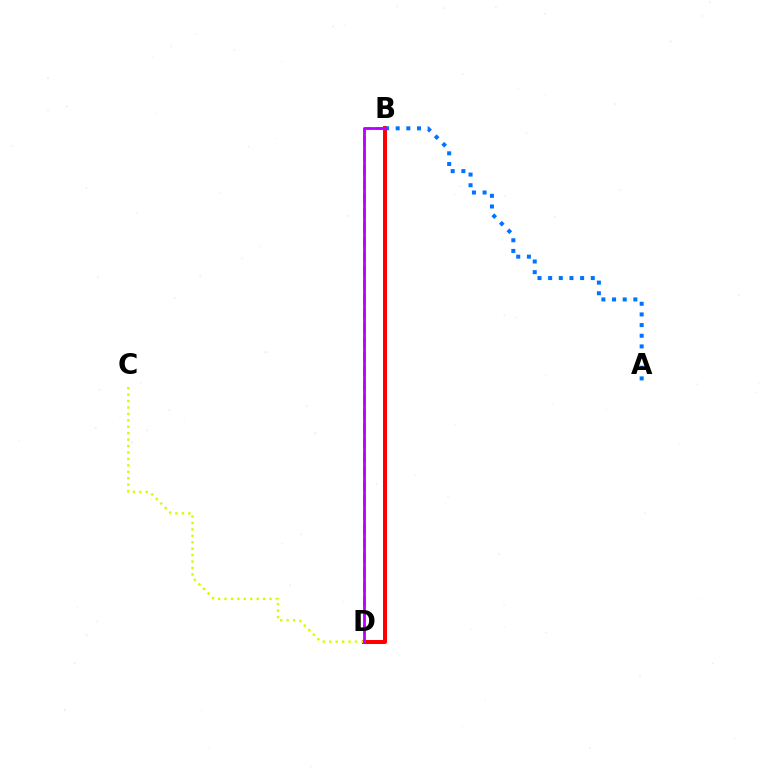{('B', 'D'): [{'color': '#ff0000', 'line_style': 'solid', 'thickness': 2.87}, {'color': '#00ff5c', 'line_style': 'dashed', 'thickness': 1.95}, {'color': '#b900ff', 'line_style': 'solid', 'thickness': 1.99}], ('A', 'B'): [{'color': '#0074ff', 'line_style': 'dotted', 'thickness': 2.9}], ('C', 'D'): [{'color': '#d1ff00', 'line_style': 'dotted', 'thickness': 1.75}]}